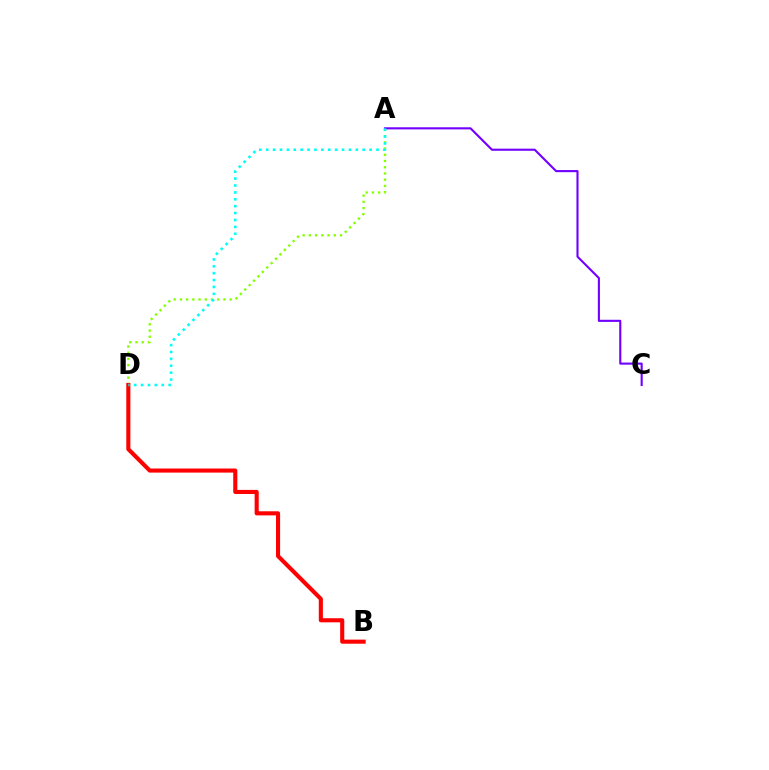{('A', 'D'): [{'color': '#84ff00', 'line_style': 'dotted', 'thickness': 1.69}, {'color': '#00fff6', 'line_style': 'dotted', 'thickness': 1.87}], ('A', 'C'): [{'color': '#7200ff', 'line_style': 'solid', 'thickness': 1.52}], ('B', 'D'): [{'color': '#ff0000', 'line_style': 'solid', 'thickness': 2.95}]}